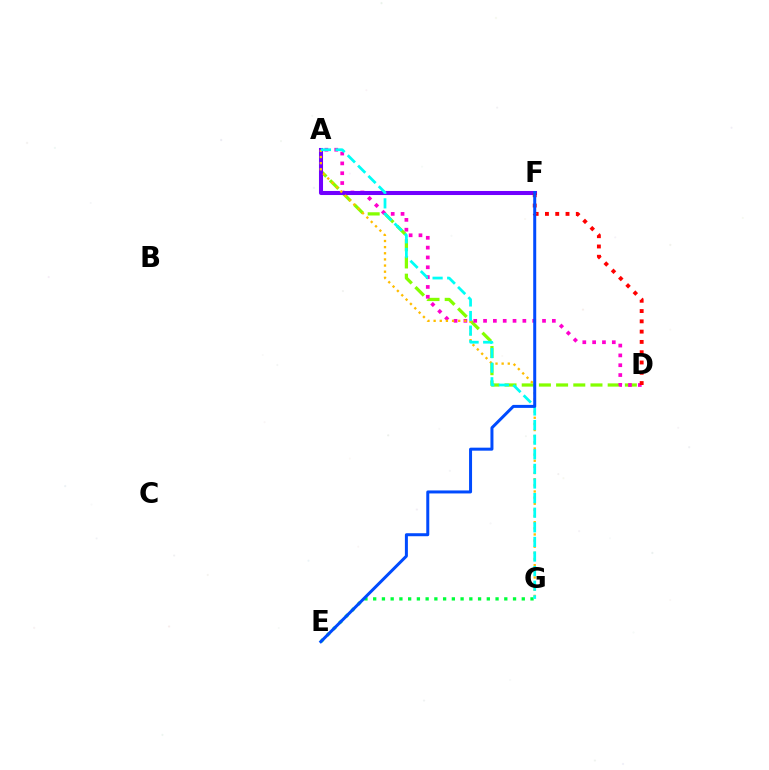{('A', 'D'): [{'color': '#84ff00', 'line_style': 'dashed', 'thickness': 2.34}, {'color': '#ff00cf', 'line_style': 'dotted', 'thickness': 2.67}], ('A', 'F'): [{'color': '#7200ff', 'line_style': 'solid', 'thickness': 2.92}], ('A', 'G'): [{'color': '#ffbd00', 'line_style': 'dotted', 'thickness': 1.67}, {'color': '#00fff6', 'line_style': 'dashed', 'thickness': 1.98}], ('E', 'G'): [{'color': '#00ff39', 'line_style': 'dotted', 'thickness': 2.37}], ('D', 'F'): [{'color': '#ff0000', 'line_style': 'dotted', 'thickness': 2.79}], ('E', 'F'): [{'color': '#004bff', 'line_style': 'solid', 'thickness': 2.16}]}